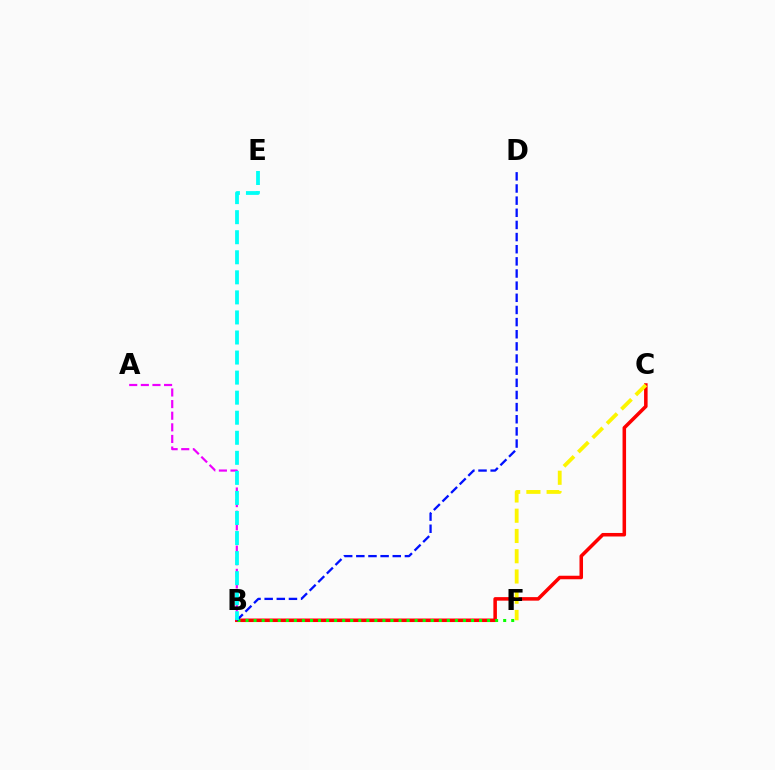{('B', 'C'): [{'color': '#ff0000', 'line_style': 'solid', 'thickness': 2.54}], ('B', 'F'): [{'color': '#08ff00', 'line_style': 'dotted', 'thickness': 2.19}], ('A', 'B'): [{'color': '#ee00ff', 'line_style': 'dashed', 'thickness': 1.58}], ('B', 'D'): [{'color': '#0010ff', 'line_style': 'dashed', 'thickness': 1.65}], ('C', 'F'): [{'color': '#fcf500', 'line_style': 'dashed', 'thickness': 2.75}], ('B', 'E'): [{'color': '#00fff6', 'line_style': 'dashed', 'thickness': 2.72}]}